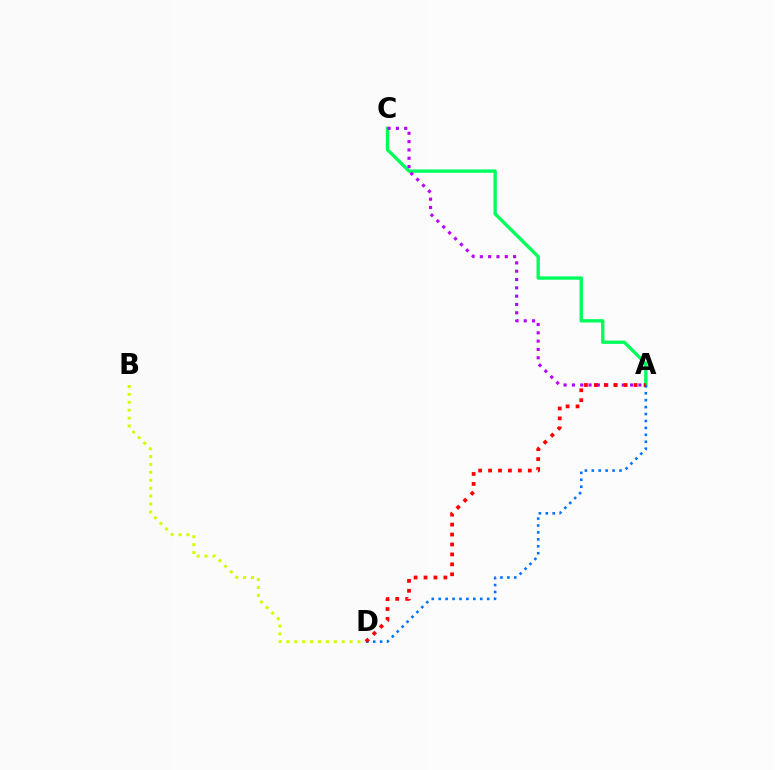{('A', 'C'): [{'color': '#00ff5c', 'line_style': 'solid', 'thickness': 2.41}, {'color': '#b900ff', 'line_style': 'dotted', 'thickness': 2.26}], ('A', 'D'): [{'color': '#0074ff', 'line_style': 'dotted', 'thickness': 1.88}, {'color': '#ff0000', 'line_style': 'dotted', 'thickness': 2.7}], ('B', 'D'): [{'color': '#d1ff00', 'line_style': 'dotted', 'thickness': 2.15}]}